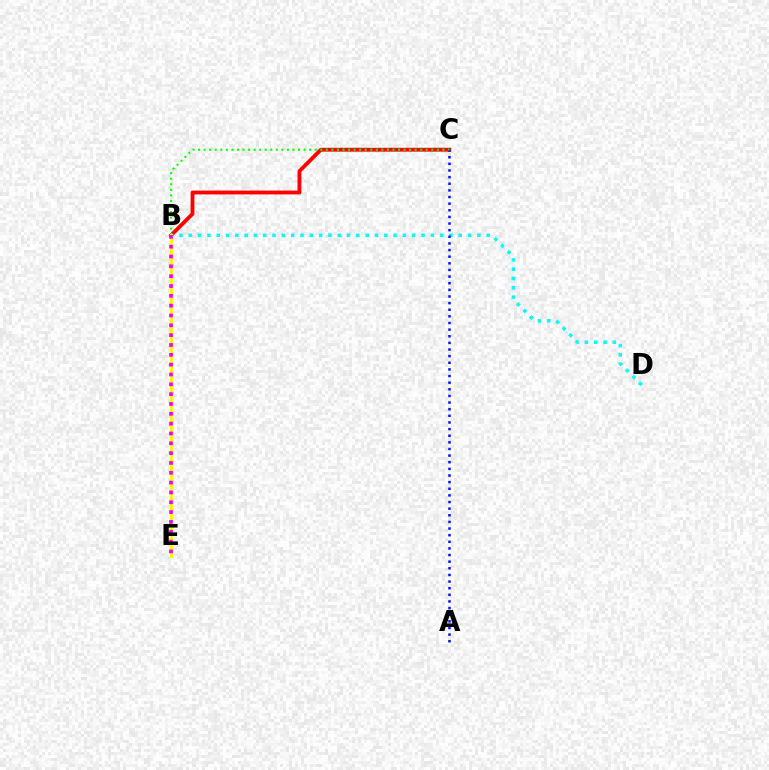{('B', 'C'): [{'color': '#ff0000', 'line_style': 'solid', 'thickness': 2.75}, {'color': '#08ff00', 'line_style': 'dotted', 'thickness': 1.51}], ('B', 'D'): [{'color': '#00fff6', 'line_style': 'dotted', 'thickness': 2.53}], ('B', 'E'): [{'color': '#fcf500', 'line_style': 'solid', 'thickness': 2.01}, {'color': '#ee00ff', 'line_style': 'dotted', 'thickness': 2.67}], ('A', 'C'): [{'color': '#0010ff', 'line_style': 'dotted', 'thickness': 1.8}]}